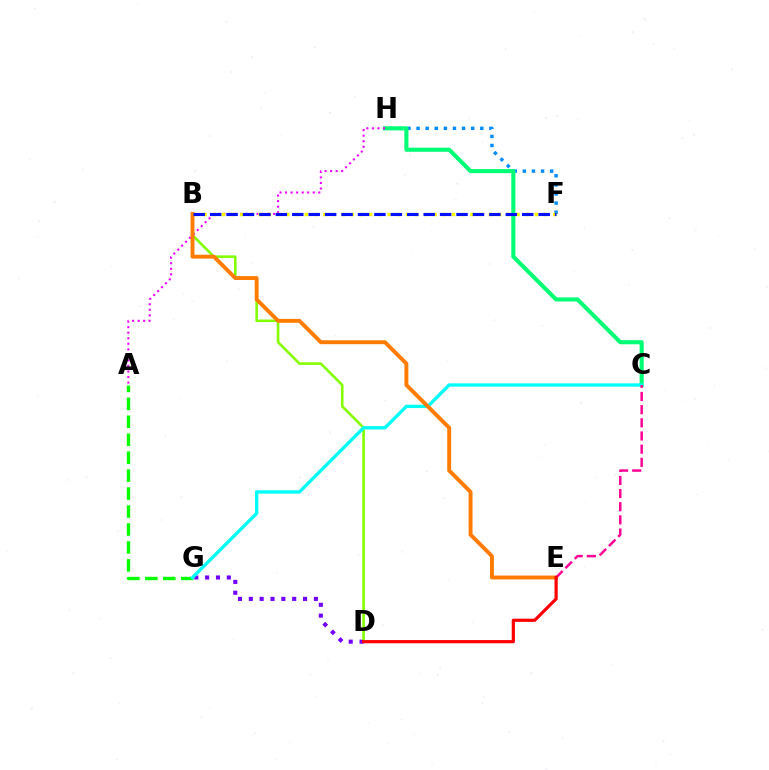{('F', 'H'): [{'color': '#008cff', 'line_style': 'dotted', 'thickness': 2.47}], ('A', 'G'): [{'color': '#08ff00', 'line_style': 'dashed', 'thickness': 2.44}], ('D', 'G'): [{'color': '#7200ff', 'line_style': 'dotted', 'thickness': 2.95}], ('C', 'H'): [{'color': '#00ff74', 'line_style': 'solid', 'thickness': 2.96}], ('B', 'D'): [{'color': '#84ff00', 'line_style': 'solid', 'thickness': 1.87}], ('A', 'H'): [{'color': '#ee00ff', 'line_style': 'dotted', 'thickness': 1.5}], ('C', 'G'): [{'color': '#00fff6', 'line_style': 'solid', 'thickness': 2.4}], ('B', 'E'): [{'color': '#ff7c00', 'line_style': 'solid', 'thickness': 2.81}], ('B', 'F'): [{'color': '#fcf500', 'line_style': 'dotted', 'thickness': 2.5}, {'color': '#0010ff', 'line_style': 'dashed', 'thickness': 2.23}], ('C', 'E'): [{'color': '#ff0094', 'line_style': 'dashed', 'thickness': 1.79}], ('D', 'E'): [{'color': '#ff0000', 'line_style': 'solid', 'thickness': 2.3}]}